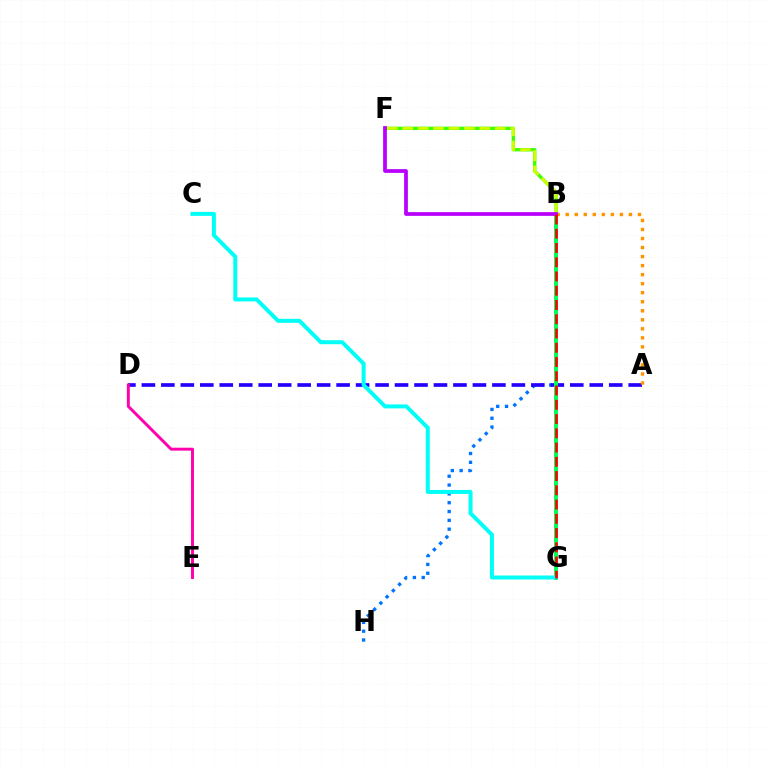{('B', 'H'): [{'color': '#0074ff', 'line_style': 'dotted', 'thickness': 2.4}], ('B', 'F'): [{'color': '#3dff00', 'line_style': 'solid', 'thickness': 2.42}, {'color': '#d1ff00', 'line_style': 'dashed', 'thickness': 2.1}, {'color': '#b900ff', 'line_style': 'solid', 'thickness': 2.69}], ('A', 'D'): [{'color': '#2500ff', 'line_style': 'dashed', 'thickness': 2.65}], ('B', 'G'): [{'color': '#00ff5c', 'line_style': 'solid', 'thickness': 2.83}, {'color': '#ff0000', 'line_style': 'dashed', 'thickness': 1.94}], ('C', 'G'): [{'color': '#00fff6', 'line_style': 'solid', 'thickness': 2.87}], ('A', 'B'): [{'color': '#ff9400', 'line_style': 'dotted', 'thickness': 2.45}], ('D', 'E'): [{'color': '#ff00ac', 'line_style': 'solid', 'thickness': 2.11}]}